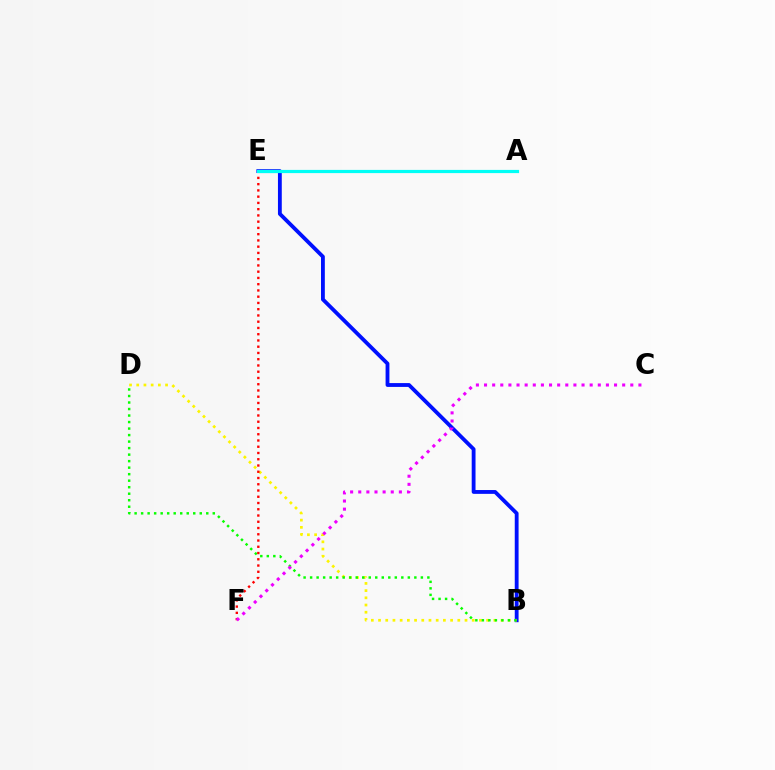{('B', 'E'): [{'color': '#0010ff', 'line_style': 'solid', 'thickness': 2.75}], ('B', 'D'): [{'color': '#fcf500', 'line_style': 'dotted', 'thickness': 1.96}, {'color': '#08ff00', 'line_style': 'dotted', 'thickness': 1.77}], ('E', 'F'): [{'color': '#ff0000', 'line_style': 'dotted', 'thickness': 1.7}], ('A', 'E'): [{'color': '#00fff6', 'line_style': 'solid', 'thickness': 2.3}], ('C', 'F'): [{'color': '#ee00ff', 'line_style': 'dotted', 'thickness': 2.21}]}